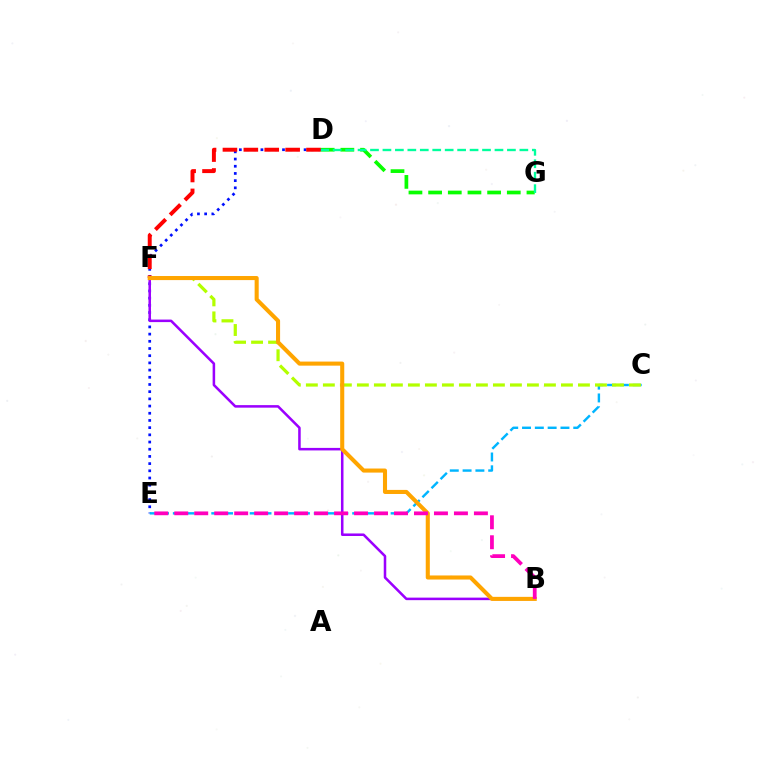{('D', 'E'): [{'color': '#0010ff', 'line_style': 'dotted', 'thickness': 1.95}], ('C', 'E'): [{'color': '#00b5ff', 'line_style': 'dashed', 'thickness': 1.74}], ('C', 'F'): [{'color': '#b3ff00', 'line_style': 'dashed', 'thickness': 2.31}], ('D', 'F'): [{'color': '#ff0000', 'line_style': 'dashed', 'thickness': 2.84}], ('B', 'F'): [{'color': '#9b00ff', 'line_style': 'solid', 'thickness': 1.82}, {'color': '#ffa500', 'line_style': 'solid', 'thickness': 2.93}], ('B', 'E'): [{'color': '#ff00bd', 'line_style': 'dashed', 'thickness': 2.71}], ('D', 'G'): [{'color': '#08ff00', 'line_style': 'dashed', 'thickness': 2.67}, {'color': '#00ff9d', 'line_style': 'dashed', 'thickness': 1.69}]}